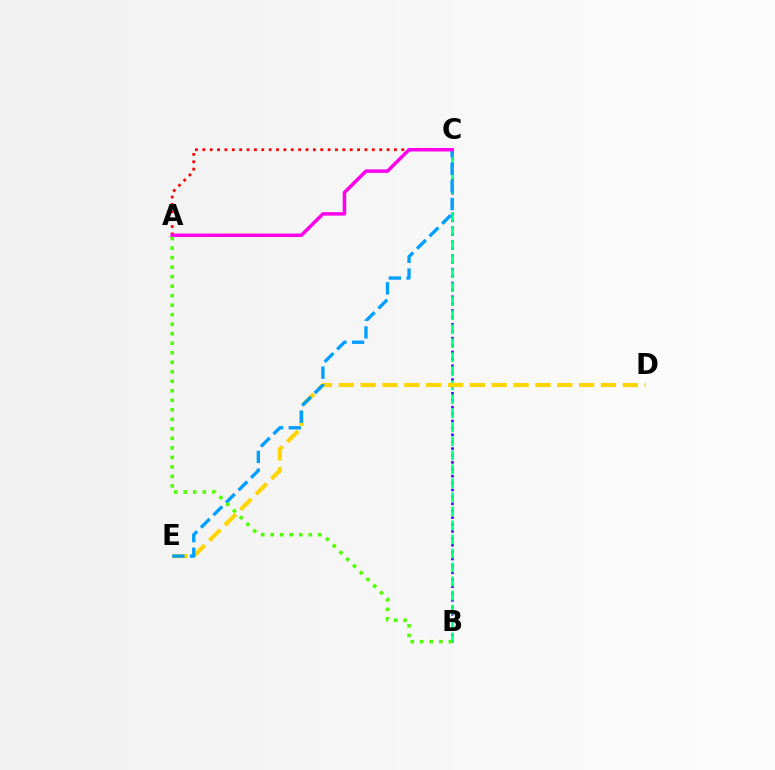{('B', 'C'): [{'color': '#3700ff', 'line_style': 'dotted', 'thickness': 1.88}, {'color': '#00ff86', 'line_style': 'dashed', 'thickness': 1.9}], ('D', 'E'): [{'color': '#ffd500', 'line_style': 'dashed', 'thickness': 2.97}], ('C', 'E'): [{'color': '#009eff', 'line_style': 'dashed', 'thickness': 2.4}], ('A', 'C'): [{'color': '#ff0000', 'line_style': 'dotted', 'thickness': 2.0}, {'color': '#ff00ed', 'line_style': 'solid', 'thickness': 2.51}], ('A', 'B'): [{'color': '#4fff00', 'line_style': 'dotted', 'thickness': 2.58}]}